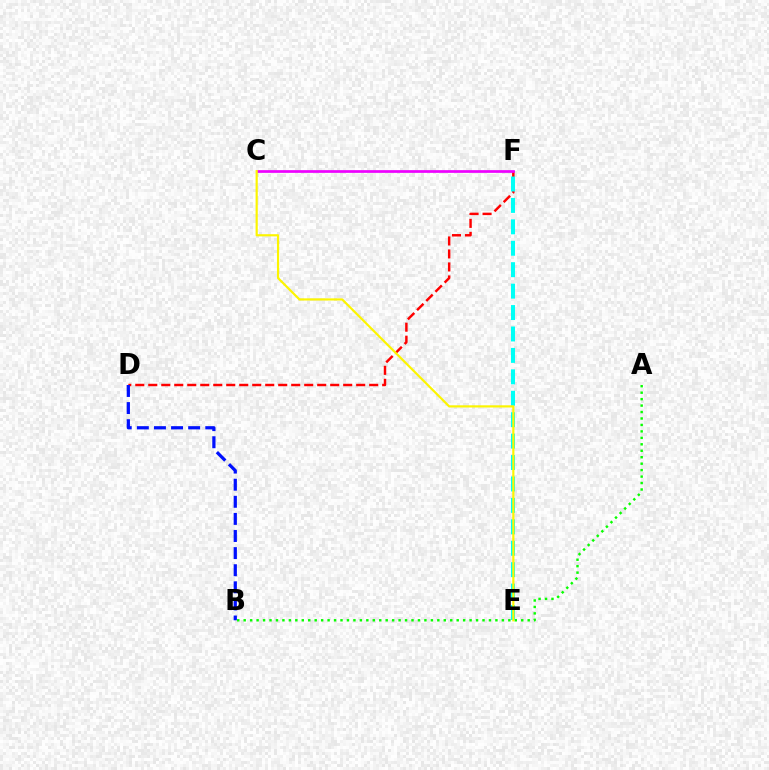{('A', 'B'): [{'color': '#08ff00', 'line_style': 'dotted', 'thickness': 1.75}], ('D', 'F'): [{'color': '#ff0000', 'line_style': 'dashed', 'thickness': 1.77}], ('B', 'D'): [{'color': '#0010ff', 'line_style': 'dashed', 'thickness': 2.32}], ('E', 'F'): [{'color': '#00fff6', 'line_style': 'dashed', 'thickness': 2.91}], ('C', 'F'): [{'color': '#ee00ff', 'line_style': 'solid', 'thickness': 1.95}], ('C', 'E'): [{'color': '#fcf500', 'line_style': 'solid', 'thickness': 1.57}]}